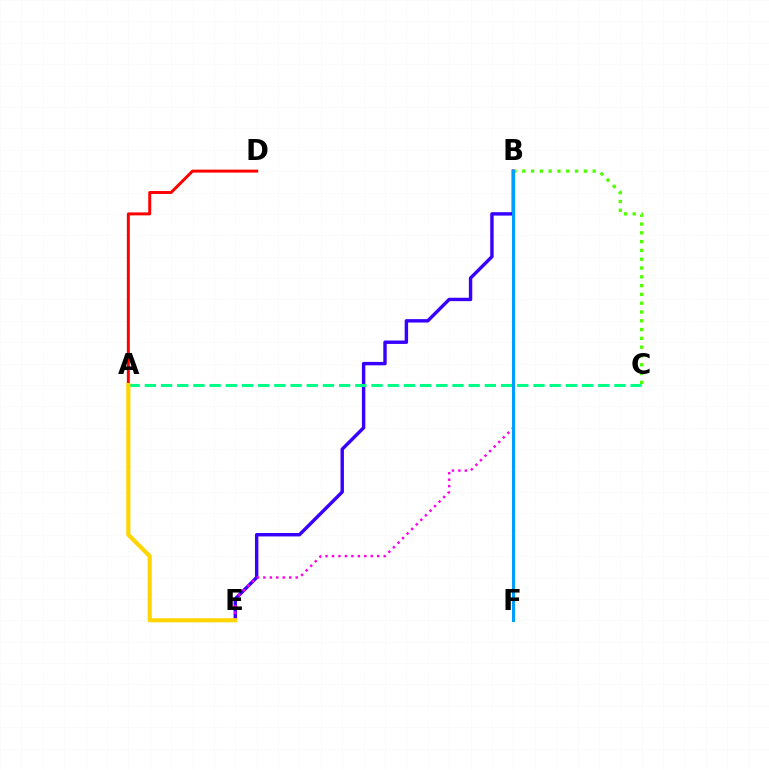{('B', 'E'): [{'color': '#3700ff', 'line_style': 'solid', 'thickness': 2.45}, {'color': '#ff00ed', 'line_style': 'dotted', 'thickness': 1.75}], ('B', 'C'): [{'color': '#4fff00', 'line_style': 'dotted', 'thickness': 2.39}], ('A', 'C'): [{'color': '#00ff86', 'line_style': 'dashed', 'thickness': 2.2}], ('B', 'F'): [{'color': '#009eff', 'line_style': 'solid', 'thickness': 2.19}], ('A', 'D'): [{'color': '#ff0000', 'line_style': 'solid', 'thickness': 2.13}], ('A', 'E'): [{'color': '#ffd500', 'line_style': 'solid', 'thickness': 2.97}]}